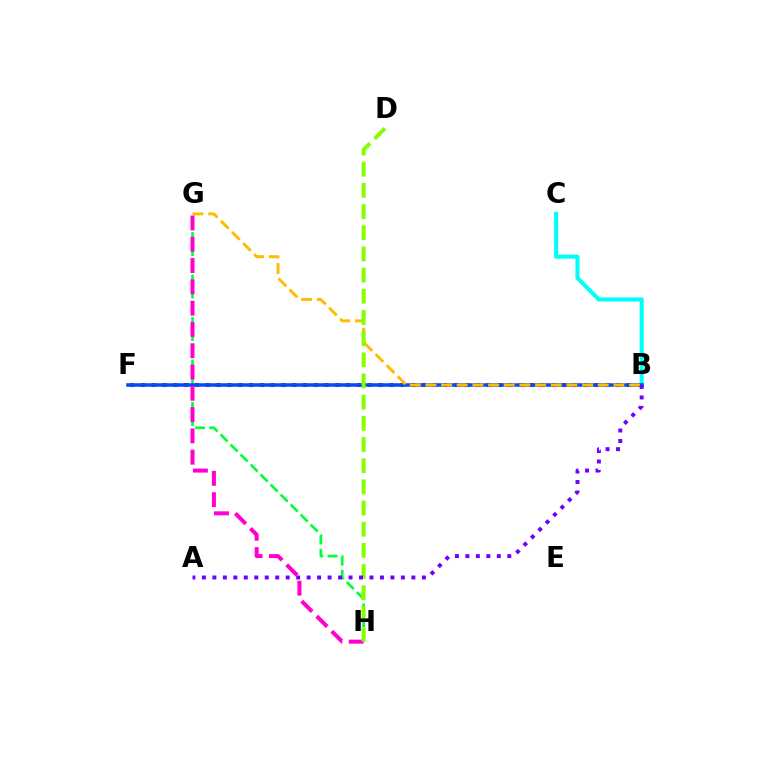{('B', 'F'): [{'color': '#ff0000', 'line_style': 'dotted', 'thickness': 2.94}, {'color': '#004bff', 'line_style': 'solid', 'thickness': 2.54}], ('B', 'C'): [{'color': '#00fff6', 'line_style': 'solid', 'thickness': 2.93}], ('G', 'H'): [{'color': '#00ff39', 'line_style': 'dashed', 'thickness': 1.92}, {'color': '#ff00cf', 'line_style': 'dashed', 'thickness': 2.89}], ('B', 'G'): [{'color': '#ffbd00', 'line_style': 'dashed', 'thickness': 2.13}], ('D', 'H'): [{'color': '#84ff00', 'line_style': 'dashed', 'thickness': 2.88}], ('A', 'B'): [{'color': '#7200ff', 'line_style': 'dotted', 'thickness': 2.85}]}